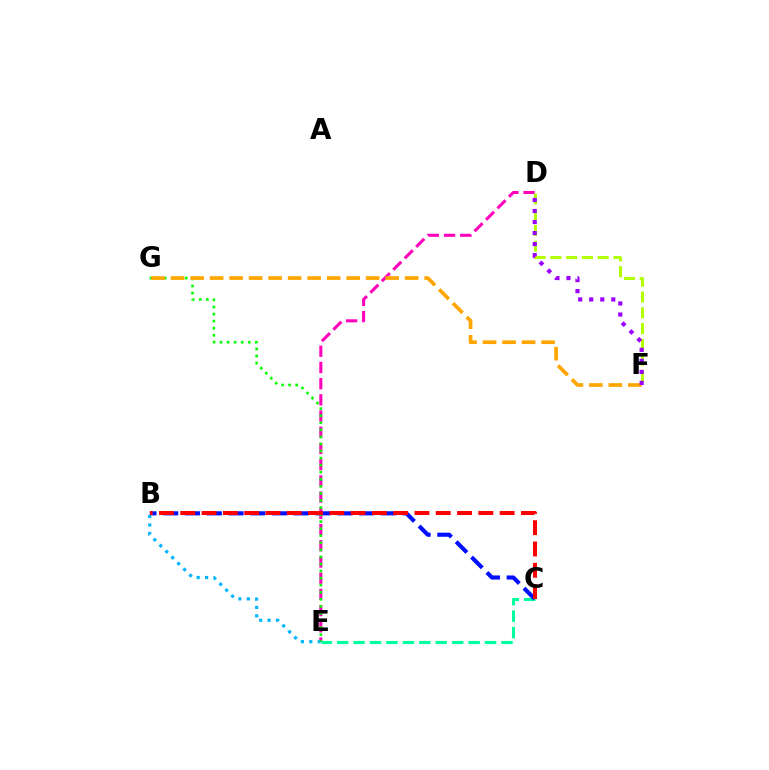{('D', 'E'): [{'color': '#ff00bd', 'line_style': 'dashed', 'thickness': 2.2}], ('C', 'E'): [{'color': '#00ff9d', 'line_style': 'dashed', 'thickness': 2.23}], ('B', 'C'): [{'color': '#0010ff', 'line_style': 'dashed', 'thickness': 2.96}, {'color': '#ff0000', 'line_style': 'dashed', 'thickness': 2.89}], ('D', 'F'): [{'color': '#b3ff00', 'line_style': 'dashed', 'thickness': 2.14}, {'color': '#9b00ff', 'line_style': 'dotted', 'thickness': 3.0}], ('B', 'E'): [{'color': '#00b5ff', 'line_style': 'dotted', 'thickness': 2.29}], ('E', 'G'): [{'color': '#08ff00', 'line_style': 'dotted', 'thickness': 1.92}], ('F', 'G'): [{'color': '#ffa500', 'line_style': 'dashed', 'thickness': 2.65}]}